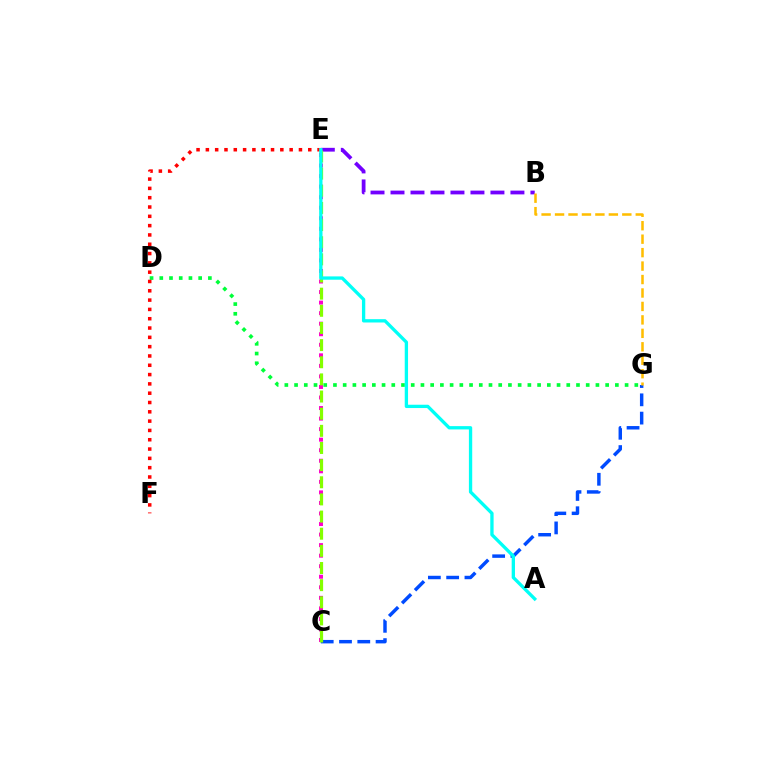{('B', 'E'): [{'color': '#7200ff', 'line_style': 'dashed', 'thickness': 2.72}], ('C', 'E'): [{'color': '#ff00cf', 'line_style': 'dotted', 'thickness': 2.86}, {'color': '#84ff00', 'line_style': 'dashed', 'thickness': 2.33}], ('C', 'G'): [{'color': '#004bff', 'line_style': 'dashed', 'thickness': 2.48}], ('B', 'G'): [{'color': '#ffbd00', 'line_style': 'dashed', 'thickness': 1.83}], ('D', 'G'): [{'color': '#00ff39', 'line_style': 'dotted', 'thickness': 2.64}], ('E', 'F'): [{'color': '#ff0000', 'line_style': 'dotted', 'thickness': 2.53}], ('A', 'E'): [{'color': '#00fff6', 'line_style': 'solid', 'thickness': 2.39}]}